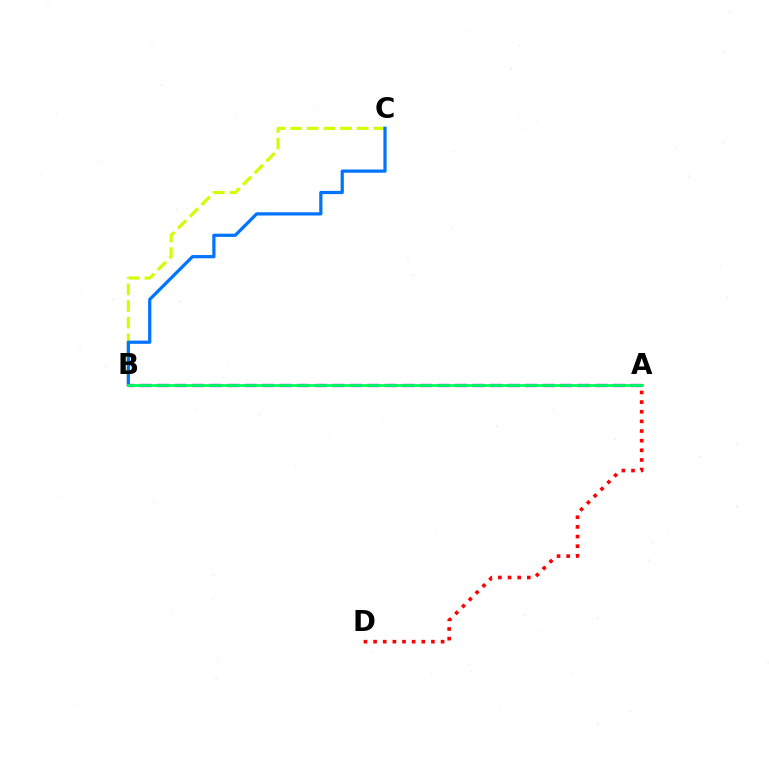{('A', 'D'): [{'color': '#ff0000', 'line_style': 'dotted', 'thickness': 2.62}], ('B', 'C'): [{'color': '#d1ff00', 'line_style': 'dashed', 'thickness': 2.26}, {'color': '#0074ff', 'line_style': 'solid', 'thickness': 2.32}], ('A', 'B'): [{'color': '#b900ff', 'line_style': 'dashed', 'thickness': 2.38}, {'color': '#00ff5c', 'line_style': 'solid', 'thickness': 2.0}]}